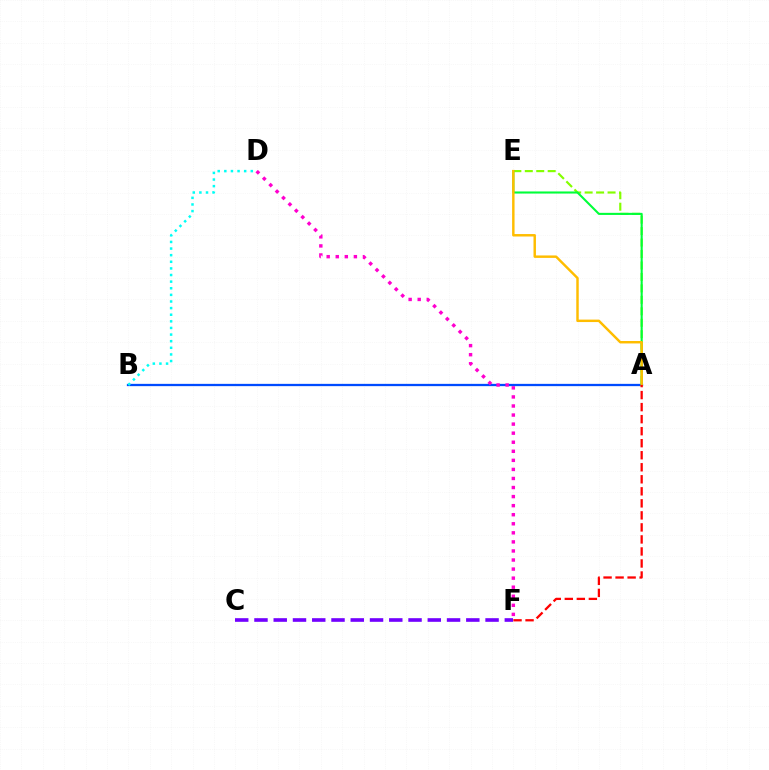{('C', 'F'): [{'color': '#7200ff', 'line_style': 'dashed', 'thickness': 2.62}], ('A', 'E'): [{'color': '#84ff00', 'line_style': 'dashed', 'thickness': 1.56}, {'color': '#00ff39', 'line_style': 'solid', 'thickness': 1.51}, {'color': '#ffbd00', 'line_style': 'solid', 'thickness': 1.77}], ('A', 'B'): [{'color': '#004bff', 'line_style': 'solid', 'thickness': 1.64}], ('D', 'F'): [{'color': '#ff00cf', 'line_style': 'dotted', 'thickness': 2.46}], ('A', 'F'): [{'color': '#ff0000', 'line_style': 'dashed', 'thickness': 1.63}], ('B', 'D'): [{'color': '#00fff6', 'line_style': 'dotted', 'thickness': 1.8}]}